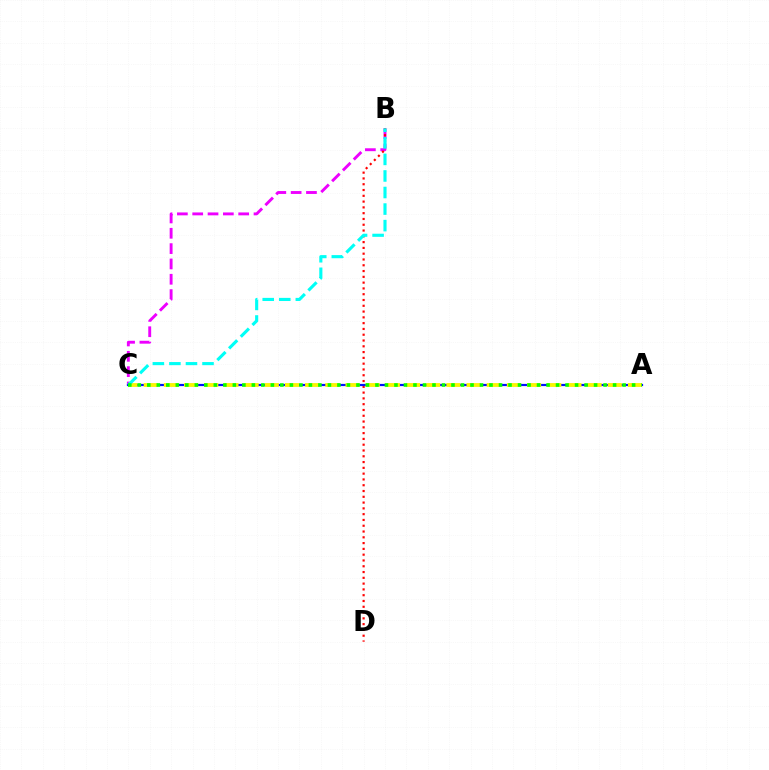{('B', 'C'): [{'color': '#ee00ff', 'line_style': 'dashed', 'thickness': 2.08}, {'color': '#00fff6', 'line_style': 'dashed', 'thickness': 2.25}], ('B', 'D'): [{'color': '#ff0000', 'line_style': 'dotted', 'thickness': 1.57}], ('A', 'C'): [{'color': '#0010ff', 'line_style': 'solid', 'thickness': 1.58}, {'color': '#fcf500', 'line_style': 'dashed', 'thickness': 2.74}, {'color': '#08ff00', 'line_style': 'dotted', 'thickness': 2.58}]}